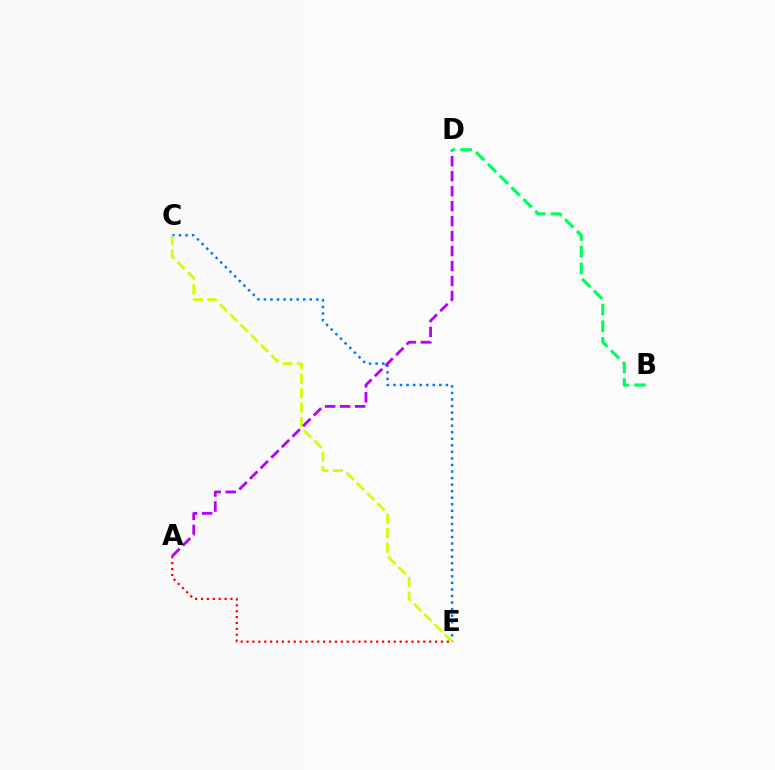{('C', 'E'): [{'color': '#0074ff', 'line_style': 'dotted', 'thickness': 1.78}, {'color': '#d1ff00', 'line_style': 'dashed', 'thickness': 1.97}], ('A', 'E'): [{'color': '#ff0000', 'line_style': 'dotted', 'thickness': 1.6}], ('A', 'D'): [{'color': '#b900ff', 'line_style': 'dashed', 'thickness': 2.03}], ('B', 'D'): [{'color': '#00ff5c', 'line_style': 'dashed', 'thickness': 2.27}]}